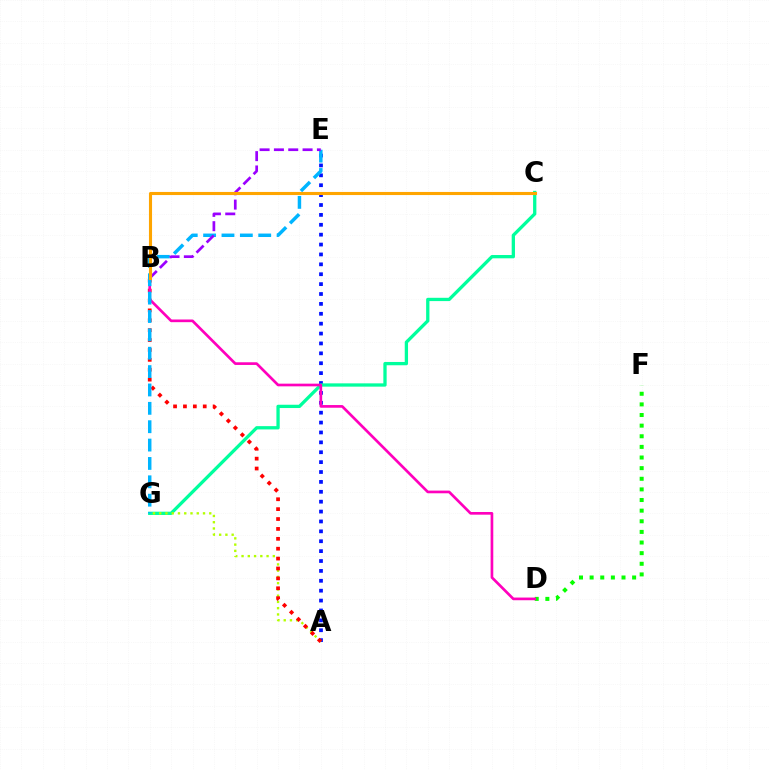{('D', 'F'): [{'color': '#08ff00', 'line_style': 'dotted', 'thickness': 2.89}], ('A', 'E'): [{'color': '#0010ff', 'line_style': 'dotted', 'thickness': 2.69}], ('C', 'G'): [{'color': '#00ff9d', 'line_style': 'solid', 'thickness': 2.37}], ('A', 'G'): [{'color': '#b3ff00', 'line_style': 'dotted', 'thickness': 1.7}], ('A', 'B'): [{'color': '#ff0000', 'line_style': 'dotted', 'thickness': 2.69}], ('B', 'D'): [{'color': '#ff00bd', 'line_style': 'solid', 'thickness': 1.93}], ('E', 'G'): [{'color': '#00b5ff', 'line_style': 'dashed', 'thickness': 2.5}], ('B', 'E'): [{'color': '#9b00ff', 'line_style': 'dashed', 'thickness': 1.95}], ('B', 'C'): [{'color': '#ffa500', 'line_style': 'solid', 'thickness': 2.23}]}